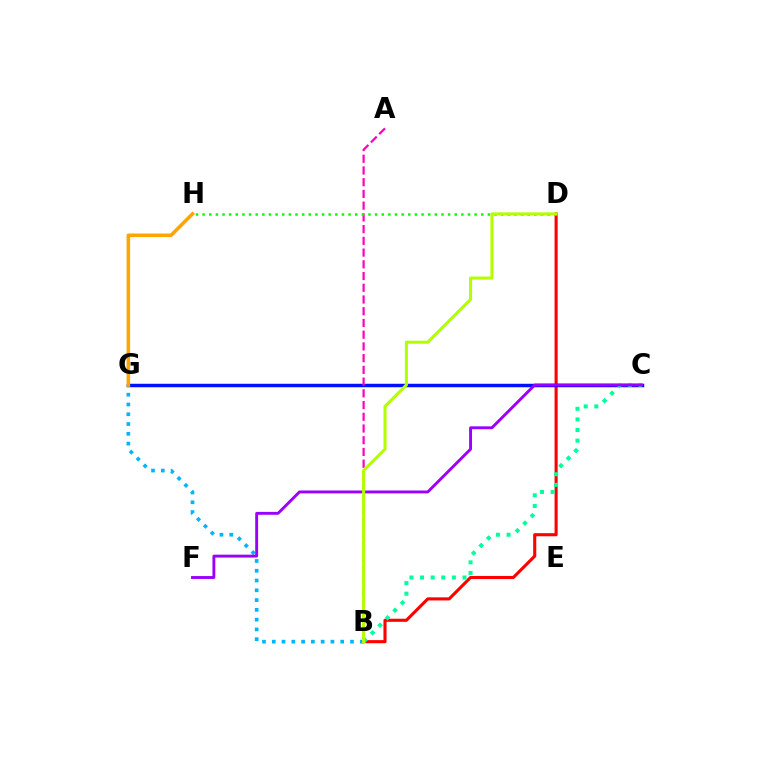{('B', 'D'): [{'color': '#ff0000', 'line_style': 'solid', 'thickness': 2.23}, {'color': '#b3ff00', 'line_style': 'solid', 'thickness': 2.2}], ('C', 'G'): [{'color': '#0010ff', 'line_style': 'solid', 'thickness': 2.5}], ('B', 'G'): [{'color': '#00b5ff', 'line_style': 'dotted', 'thickness': 2.66}], ('B', 'C'): [{'color': '#00ff9d', 'line_style': 'dotted', 'thickness': 2.88}], ('A', 'B'): [{'color': '#ff00bd', 'line_style': 'dashed', 'thickness': 1.59}], ('C', 'F'): [{'color': '#9b00ff', 'line_style': 'solid', 'thickness': 2.08}], ('D', 'H'): [{'color': '#08ff00', 'line_style': 'dotted', 'thickness': 1.8}], ('G', 'H'): [{'color': '#ffa500', 'line_style': 'solid', 'thickness': 2.55}]}